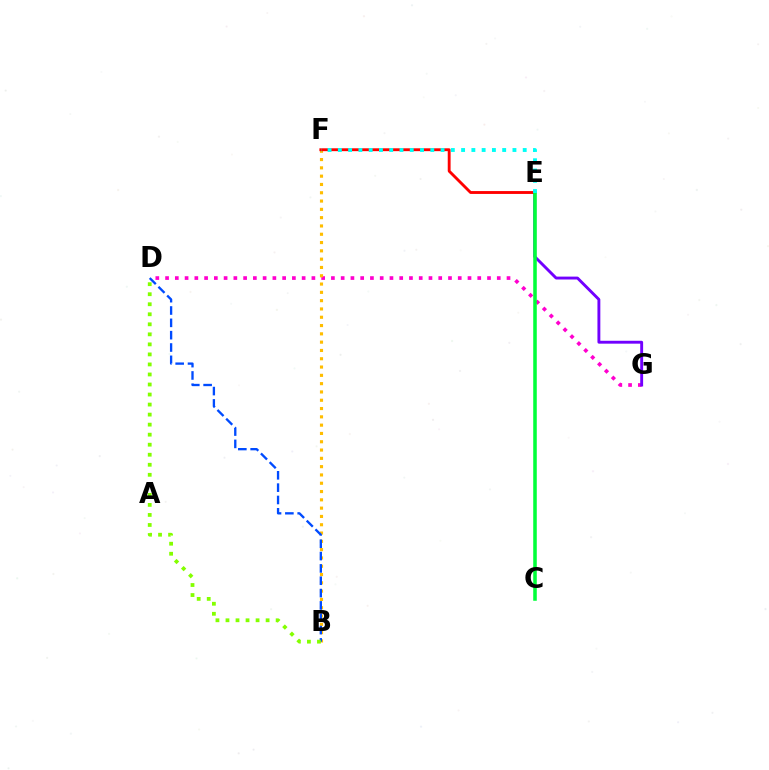{('D', 'G'): [{'color': '#ff00cf', 'line_style': 'dotted', 'thickness': 2.65}], ('B', 'F'): [{'color': '#ffbd00', 'line_style': 'dotted', 'thickness': 2.25}], ('B', 'D'): [{'color': '#004bff', 'line_style': 'dashed', 'thickness': 1.68}, {'color': '#84ff00', 'line_style': 'dotted', 'thickness': 2.73}], ('E', 'G'): [{'color': '#7200ff', 'line_style': 'solid', 'thickness': 2.08}], ('E', 'F'): [{'color': '#ff0000', 'line_style': 'solid', 'thickness': 2.06}, {'color': '#00fff6', 'line_style': 'dotted', 'thickness': 2.79}], ('C', 'E'): [{'color': '#00ff39', 'line_style': 'solid', 'thickness': 2.55}]}